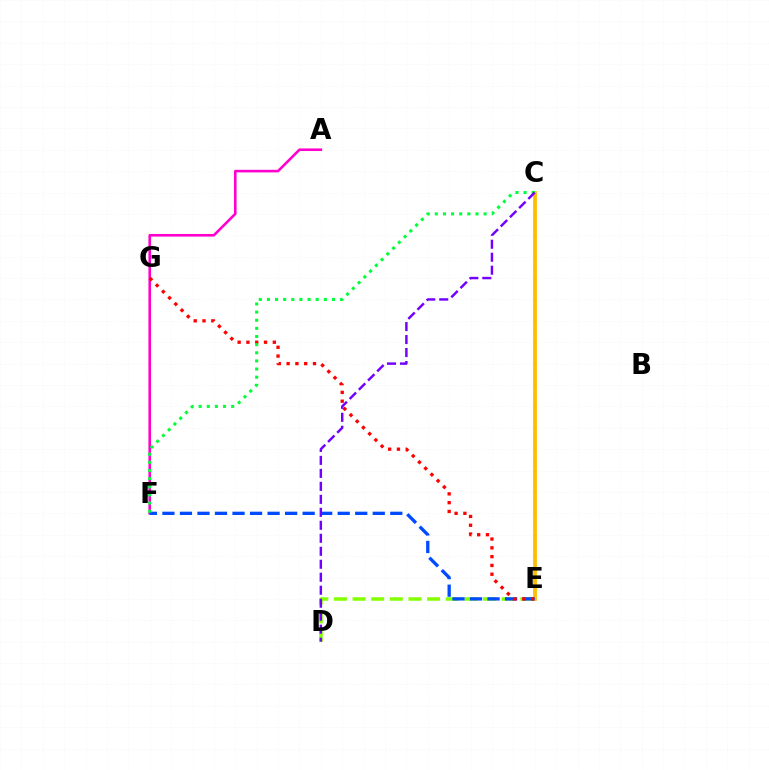{('A', 'F'): [{'color': '#ff00cf', 'line_style': 'solid', 'thickness': 1.87}], ('C', 'E'): [{'color': '#00fff6', 'line_style': 'dotted', 'thickness': 1.5}, {'color': '#ffbd00', 'line_style': 'solid', 'thickness': 2.72}], ('D', 'E'): [{'color': '#84ff00', 'line_style': 'dashed', 'thickness': 2.53}], ('E', 'F'): [{'color': '#004bff', 'line_style': 'dashed', 'thickness': 2.38}], ('E', 'G'): [{'color': '#ff0000', 'line_style': 'dotted', 'thickness': 2.39}], ('C', 'F'): [{'color': '#00ff39', 'line_style': 'dotted', 'thickness': 2.21}], ('C', 'D'): [{'color': '#7200ff', 'line_style': 'dashed', 'thickness': 1.76}]}